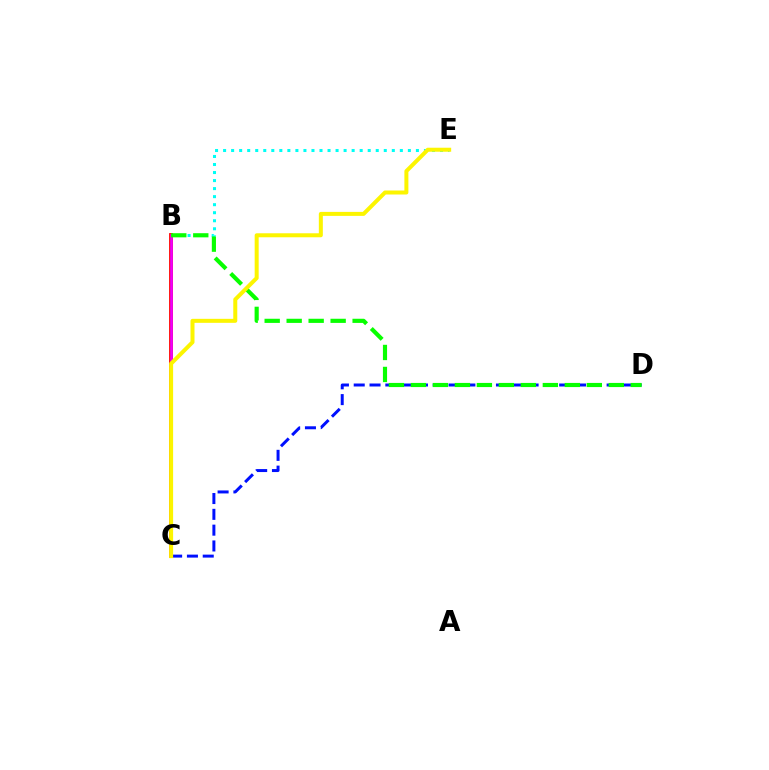{('B', 'E'): [{'color': '#00fff6', 'line_style': 'dotted', 'thickness': 2.18}], ('B', 'C'): [{'color': '#ff0000', 'line_style': 'solid', 'thickness': 2.73}, {'color': '#ee00ff', 'line_style': 'solid', 'thickness': 1.9}], ('C', 'D'): [{'color': '#0010ff', 'line_style': 'dashed', 'thickness': 2.15}], ('B', 'D'): [{'color': '#08ff00', 'line_style': 'dashed', 'thickness': 2.99}], ('C', 'E'): [{'color': '#fcf500', 'line_style': 'solid', 'thickness': 2.88}]}